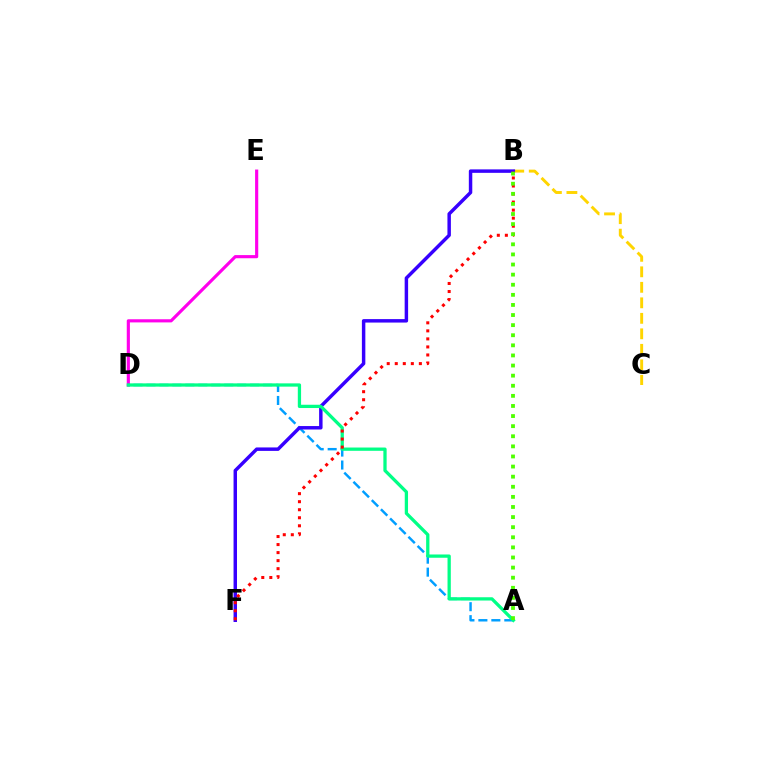{('D', 'E'): [{'color': '#ff00ed', 'line_style': 'solid', 'thickness': 2.27}], ('A', 'D'): [{'color': '#009eff', 'line_style': 'dashed', 'thickness': 1.76}, {'color': '#00ff86', 'line_style': 'solid', 'thickness': 2.36}], ('B', 'C'): [{'color': '#ffd500', 'line_style': 'dashed', 'thickness': 2.11}], ('B', 'F'): [{'color': '#3700ff', 'line_style': 'solid', 'thickness': 2.49}, {'color': '#ff0000', 'line_style': 'dotted', 'thickness': 2.18}], ('A', 'B'): [{'color': '#4fff00', 'line_style': 'dotted', 'thickness': 2.74}]}